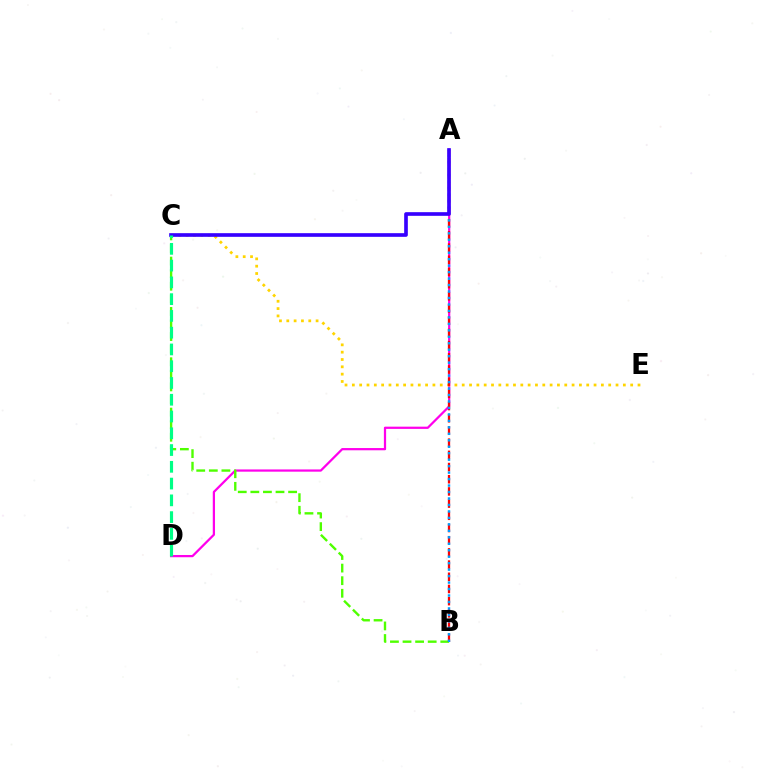{('A', 'D'): [{'color': '#ff00ed', 'line_style': 'solid', 'thickness': 1.61}], ('C', 'E'): [{'color': '#ffd500', 'line_style': 'dotted', 'thickness': 1.99}], ('B', 'C'): [{'color': '#4fff00', 'line_style': 'dashed', 'thickness': 1.71}], ('A', 'B'): [{'color': '#ff0000', 'line_style': 'dashed', 'thickness': 1.66}, {'color': '#009eff', 'line_style': 'dotted', 'thickness': 1.76}], ('A', 'C'): [{'color': '#3700ff', 'line_style': 'solid', 'thickness': 2.63}], ('C', 'D'): [{'color': '#00ff86', 'line_style': 'dashed', 'thickness': 2.28}]}